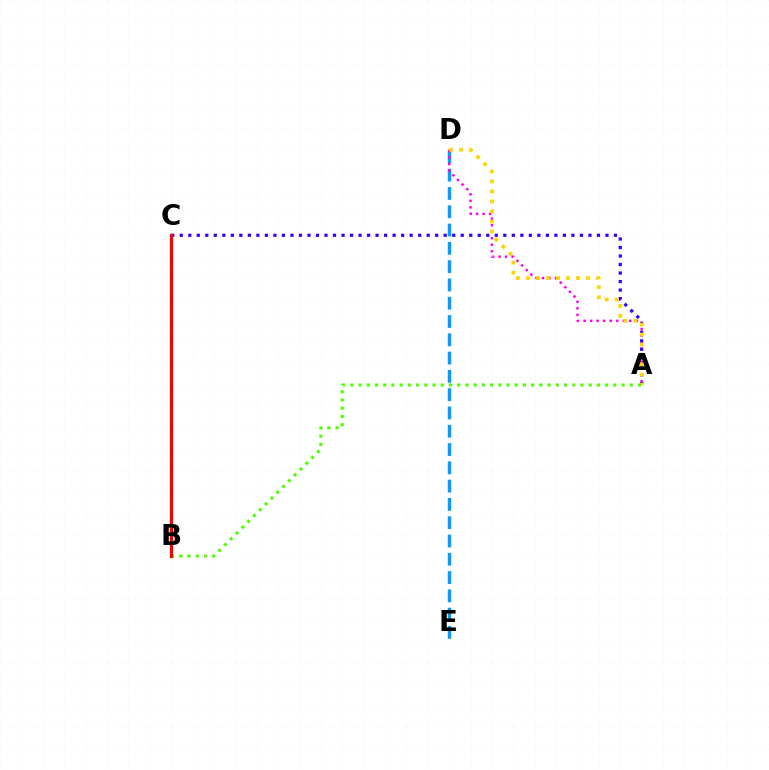{('D', 'E'): [{'color': '#009eff', 'line_style': 'dashed', 'thickness': 2.48}], ('B', 'C'): [{'color': '#00ff86', 'line_style': 'solid', 'thickness': 2.14}, {'color': '#ff0000', 'line_style': 'solid', 'thickness': 2.37}], ('A', 'D'): [{'color': '#ff00ed', 'line_style': 'dotted', 'thickness': 1.77}, {'color': '#ffd500', 'line_style': 'dotted', 'thickness': 2.72}], ('A', 'C'): [{'color': '#3700ff', 'line_style': 'dotted', 'thickness': 2.31}], ('A', 'B'): [{'color': '#4fff00', 'line_style': 'dotted', 'thickness': 2.23}]}